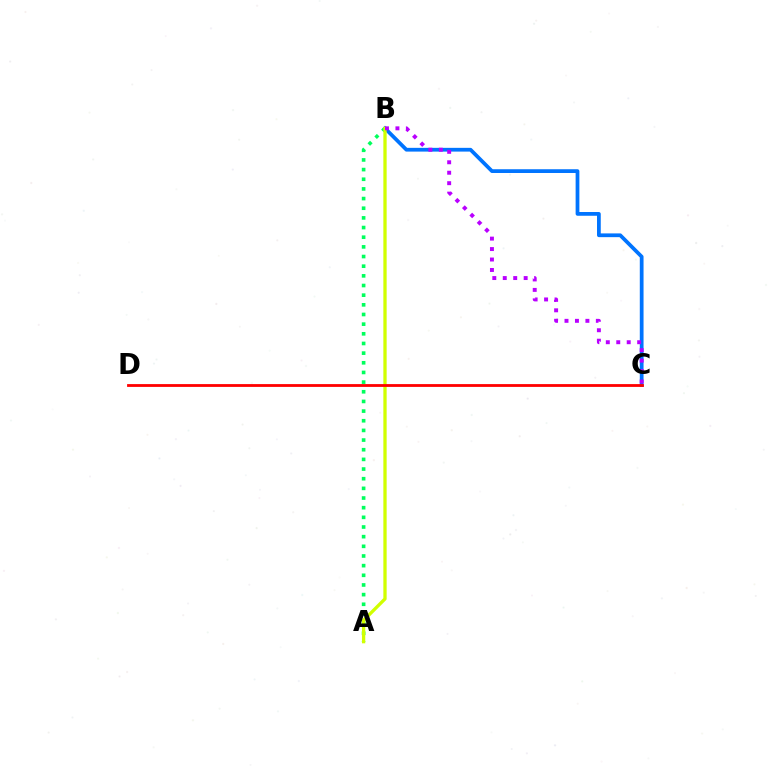{('B', 'C'): [{'color': '#0074ff', 'line_style': 'solid', 'thickness': 2.7}, {'color': '#b900ff', 'line_style': 'dotted', 'thickness': 2.84}], ('A', 'B'): [{'color': '#00ff5c', 'line_style': 'dotted', 'thickness': 2.62}, {'color': '#d1ff00', 'line_style': 'solid', 'thickness': 2.37}], ('C', 'D'): [{'color': '#ff0000', 'line_style': 'solid', 'thickness': 2.02}]}